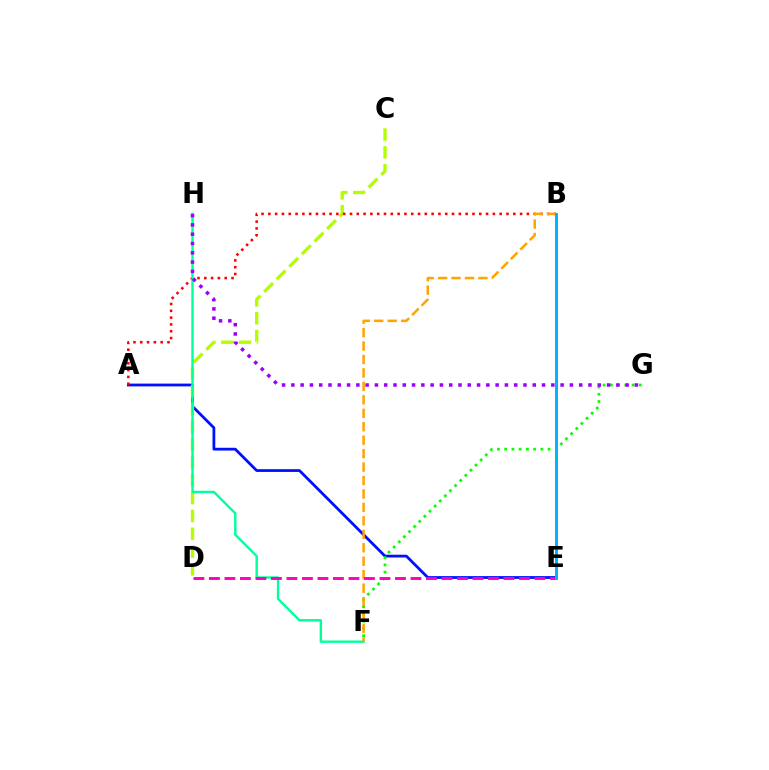{('A', 'E'): [{'color': '#0010ff', 'line_style': 'solid', 'thickness': 2.0}], ('C', 'D'): [{'color': '#b3ff00', 'line_style': 'dashed', 'thickness': 2.42}], ('A', 'B'): [{'color': '#ff0000', 'line_style': 'dotted', 'thickness': 1.85}], ('F', 'H'): [{'color': '#00ff9d', 'line_style': 'solid', 'thickness': 1.72}], ('F', 'G'): [{'color': '#08ff00', 'line_style': 'dotted', 'thickness': 1.97}], ('B', 'F'): [{'color': '#ffa500', 'line_style': 'dashed', 'thickness': 1.83}], ('D', 'E'): [{'color': '#ff00bd', 'line_style': 'dashed', 'thickness': 2.11}], ('G', 'H'): [{'color': '#9b00ff', 'line_style': 'dotted', 'thickness': 2.52}], ('B', 'E'): [{'color': '#00b5ff', 'line_style': 'solid', 'thickness': 2.14}]}